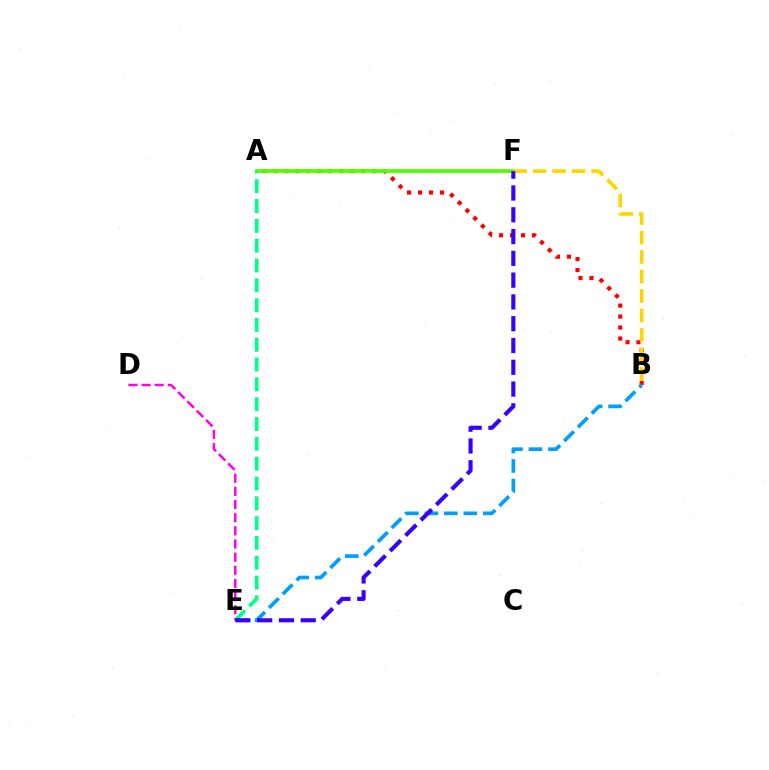{('A', 'B'): [{'color': '#ff0000', 'line_style': 'dotted', 'thickness': 2.98}], ('A', 'F'): [{'color': '#4fff00', 'line_style': 'solid', 'thickness': 2.69}], ('B', 'F'): [{'color': '#ffd500', 'line_style': 'dashed', 'thickness': 2.65}], ('B', 'E'): [{'color': '#009eff', 'line_style': 'dashed', 'thickness': 2.64}], ('A', 'E'): [{'color': '#00ff86', 'line_style': 'dashed', 'thickness': 2.69}], ('D', 'E'): [{'color': '#ff00ed', 'line_style': 'dashed', 'thickness': 1.79}], ('E', 'F'): [{'color': '#3700ff', 'line_style': 'dashed', 'thickness': 2.96}]}